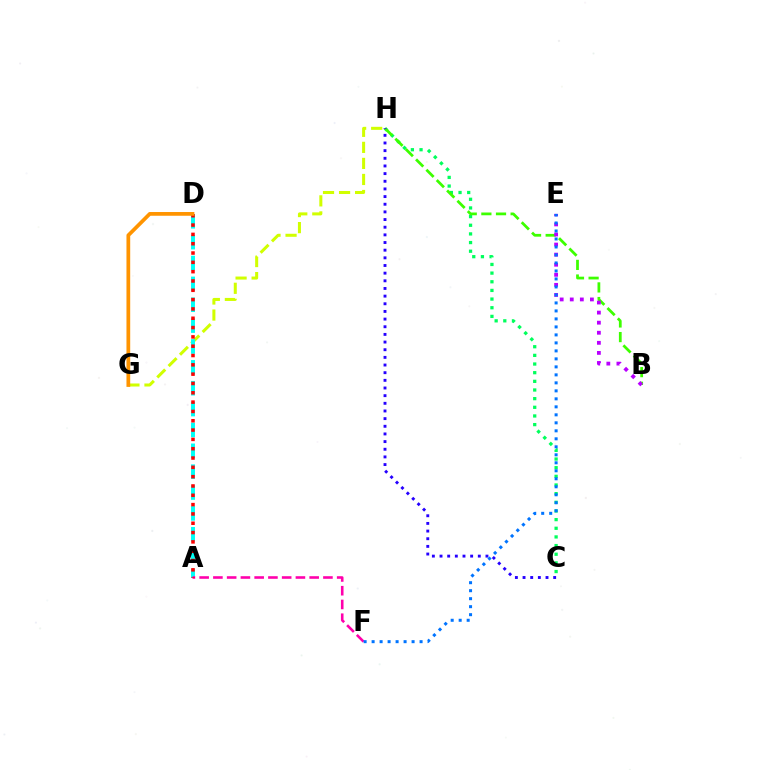{('C', 'H'): [{'color': '#00ff5c', 'line_style': 'dotted', 'thickness': 2.35}, {'color': '#2500ff', 'line_style': 'dotted', 'thickness': 2.08}], ('G', 'H'): [{'color': '#d1ff00', 'line_style': 'dashed', 'thickness': 2.18}], ('A', 'D'): [{'color': '#00fff6', 'line_style': 'dashed', 'thickness': 2.83}, {'color': '#ff0000', 'line_style': 'dotted', 'thickness': 2.53}], ('B', 'H'): [{'color': '#3dff00', 'line_style': 'dashed', 'thickness': 1.99}], ('B', 'E'): [{'color': '#b900ff', 'line_style': 'dotted', 'thickness': 2.74}], ('A', 'F'): [{'color': '#ff00ac', 'line_style': 'dashed', 'thickness': 1.87}], ('E', 'F'): [{'color': '#0074ff', 'line_style': 'dotted', 'thickness': 2.17}], ('D', 'G'): [{'color': '#ff9400', 'line_style': 'solid', 'thickness': 2.69}]}